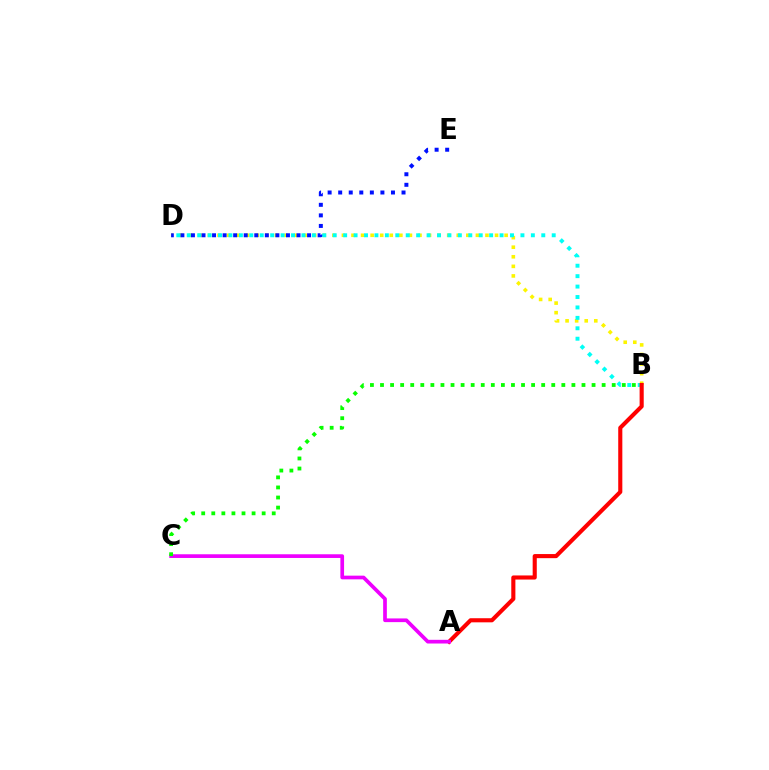{('B', 'D'): [{'color': '#fcf500', 'line_style': 'dotted', 'thickness': 2.6}, {'color': '#00fff6', 'line_style': 'dotted', 'thickness': 2.83}], ('D', 'E'): [{'color': '#0010ff', 'line_style': 'dotted', 'thickness': 2.87}], ('A', 'B'): [{'color': '#ff0000', 'line_style': 'solid', 'thickness': 2.96}], ('A', 'C'): [{'color': '#ee00ff', 'line_style': 'solid', 'thickness': 2.66}], ('B', 'C'): [{'color': '#08ff00', 'line_style': 'dotted', 'thickness': 2.74}]}